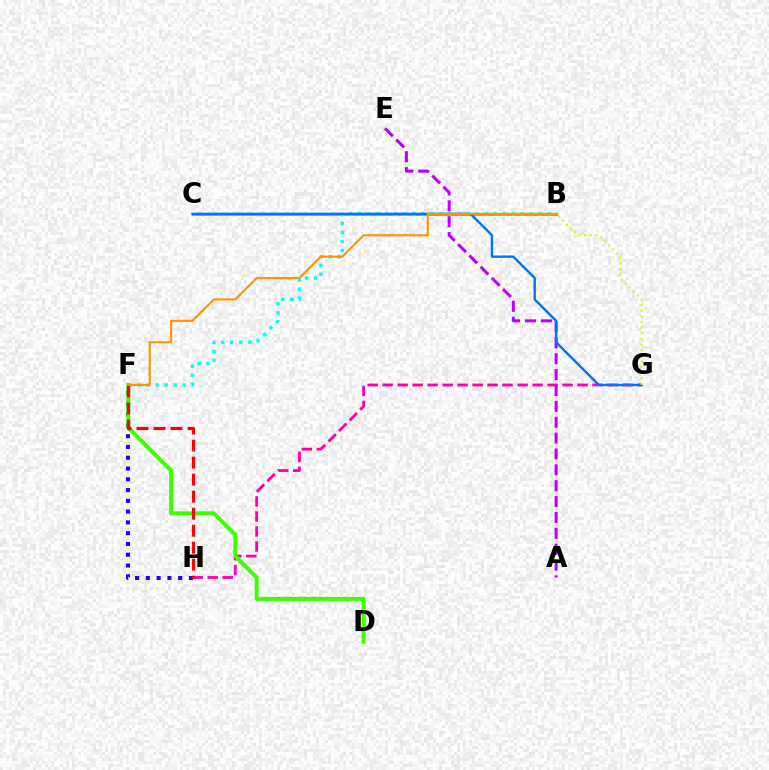{('B', 'C'): [{'color': '#00ff5c', 'line_style': 'solid', 'thickness': 2.17}], ('F', 'H'): [{'color': '#2500ff', 'line_style': 'dotted', 'thickness': 2.93}, {'color': '#ff0000', 'line_style': 'dashed', 'thickness': 2.31}], ('B', 'F'): [{'color': '#00fff6', 'line_style': 'dotted', 'thickness': 2.45}, {'color': '#ff9400', 'line_style': 'solid', 'thickness': 1.53}], ('G', 'H'): [{'color': '#ff00ac', 'line_style': 'dashed', 'thickness': 2.04}], ('D', 'F'): [{'color': '#3dff00', 'line_style': 'solid', 'thickness': 2.87}], ('A', 'E'): [{'color': '#b900ff', 'line_style': 'dashed', 'thickness': 2.16}], ('C', 'G'): [{'color': '#0074ff', 'line_style': 'solid', 'thickness': 1.74}], ('B', 'G'): [{'color': '#d1ff00', 'line_style': 'dotted', 'thickness': 1.53}]}